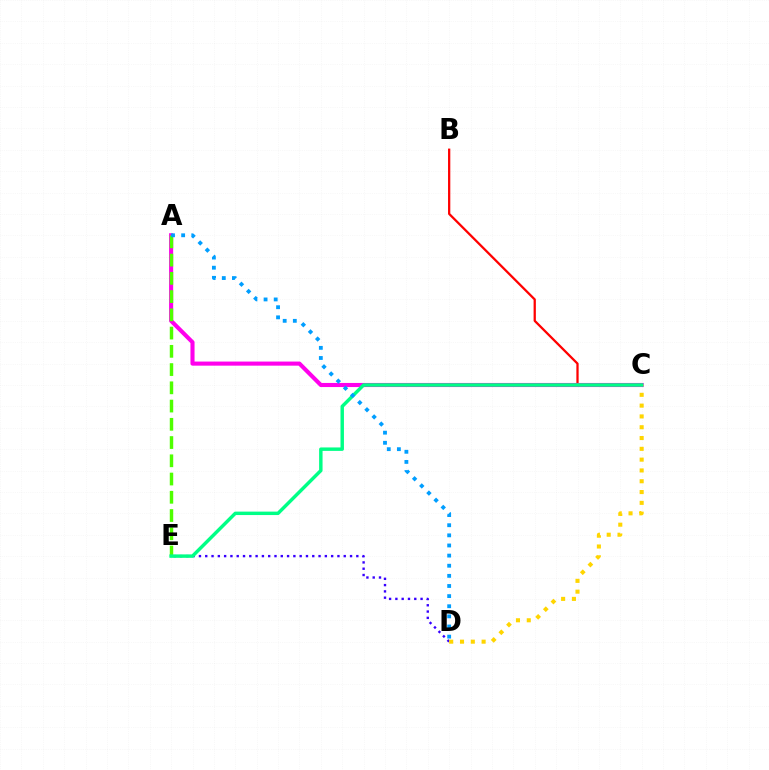{('B', 'C'): [{'color': '#ff0000', 'line_style': 'solid', 'thickness': 1.63}], ('D', 'E'): [{'color': '#3700ff', 'line_style': 'dotted', 'thickness': 1.71}], ('A', 'C'): [{'color': '#ff00ed', 'line_style': 'solid', 'thickness': 2.95}], ('A', 'E'): [{'color': '#4fff00', 'line_style': 'dashed', 'thickness': 2.48}], ('C', 'D'): [{'color': '#ffd500', 'line_style': 'dotted', 'thickness': 2.94}], ('C', 'E'): [{'color': '#00ff86', 'line_style': 'solid', 'thickness': 2.48}], ('A', 'D'): [{'color': '#009eff', 'line_style': 'dotted', 'thickness': 2.75}]}